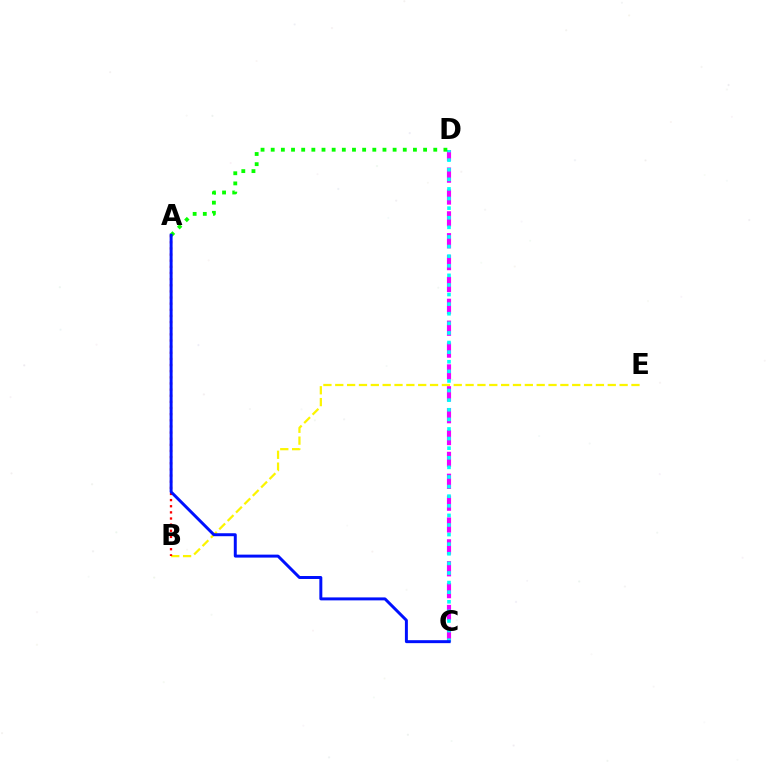{('B', 'E'): [{'color': '#fcf500', 'line_style': 'dashed', 'thickness': 1.61}], ('A', 'B'): [{'color': '#ff0000', 'line_style': 'dotted', 'thickness': 1.67}], ('C', 'D'): [{'color': '#ee00ff', 'line_style': 'dashed', 'thickness': 2.97}, {'color': '#00fff6', 'line_style': 'dotted', 'thickness': 2.61}], ('A', 'D'): [{'color': '#08ff00', 'line_style': 'dotted', 'thickness': 2.76}], ('A', 'C'): [{'color': '#0010ff', 'line_style': 'solid', 'thickness': 2.14}]}